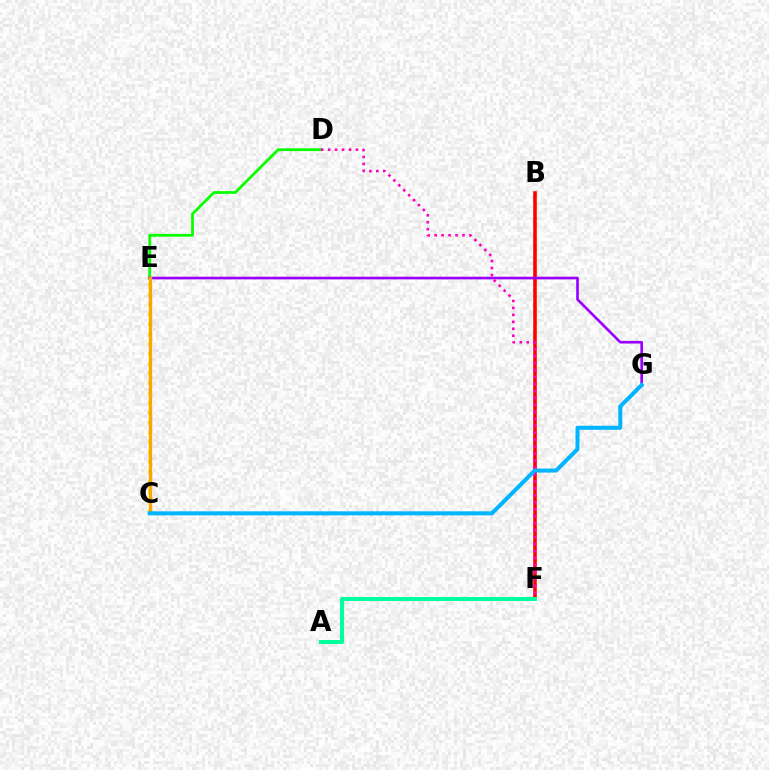{('C', 'E'): [{'color': '#b3ff00', 'line_style': 'dotted', 'thickness': 2.67}, {'color': '#0010ff', 'line_style': 'dashed', 'thickness': 1.86}, {'color': '#ffa500', 'line_style': 'solid', 'thickness': 2.42}], ('D', 'E'): [{'color': '#08ff00', 'line_style': 'solid', 'thickness': 2.0}], ('B', 'F'): [{'color': '#ff0000', 'line_style': 'solid', 'thickness': 2.58}], ('E', 'G'): [{'color': '#9b00ff', 'line_style': 'solid', 'thickness': 1.91}], ('D', 'F'): [{'color': '#ff00bd', 'line_style': 'dotted', 'thickness': 1.89}], ('C', 'G'): [{'color': '#00b5ff', 'line_style': 'solid', 'thickness': 2.89}], ('A', 'F'): [{'color': '#00ff9d', 'line_style': 'solid', 'thickness': 2.89}]}